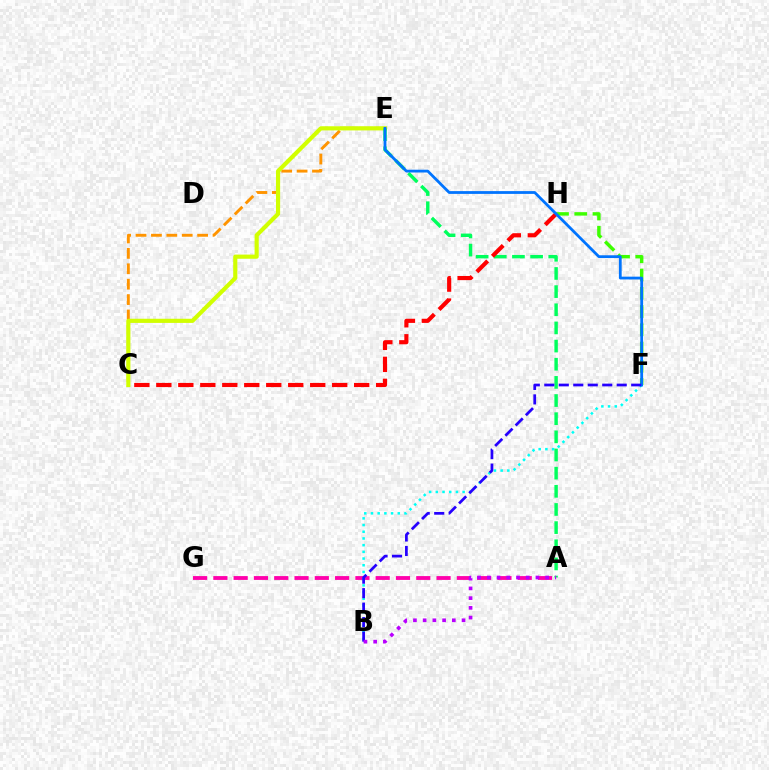{('F', 'H'): [{'color': '#3dff00', 'line_style': 'dashed', 'thickness': 2.48}], ('A', 'G'): [{'color': '#ff00ac', 'line_style': 'dashed', 'thickness': 2.76}], ('B', 'F'): [{'color': '#00fff6', 'line_style': 'dotted', 'thickness': 1.82}, {'color': '#2500ff', 'line_style': 'dashed', 'thickness': 1.97}], ('C', 'E'): [{'color': '#ff9400', 'line_style': 'dashed', 'thickness': 2.09}, {'color': '#d1ff00', 'line_style': 'solid', 'thickness': 2.99}], ('A', 'E'): [{'color': '#00ff5c', 'line_style': 'dashed', 'thickness': 2.47}], ('C', 'H'): [{'color': '#ff0000', 'line_style': 'dashed', 'thickness': 2.99}], ('E', 'F'): [{'color': '#0074ff', 'line_style': 'solid', 'thickness': 2.01}], ('A', 'B'): [{'color': '#b900ff', 'line_style': 'dotted', 'thickness': 2.64}]}